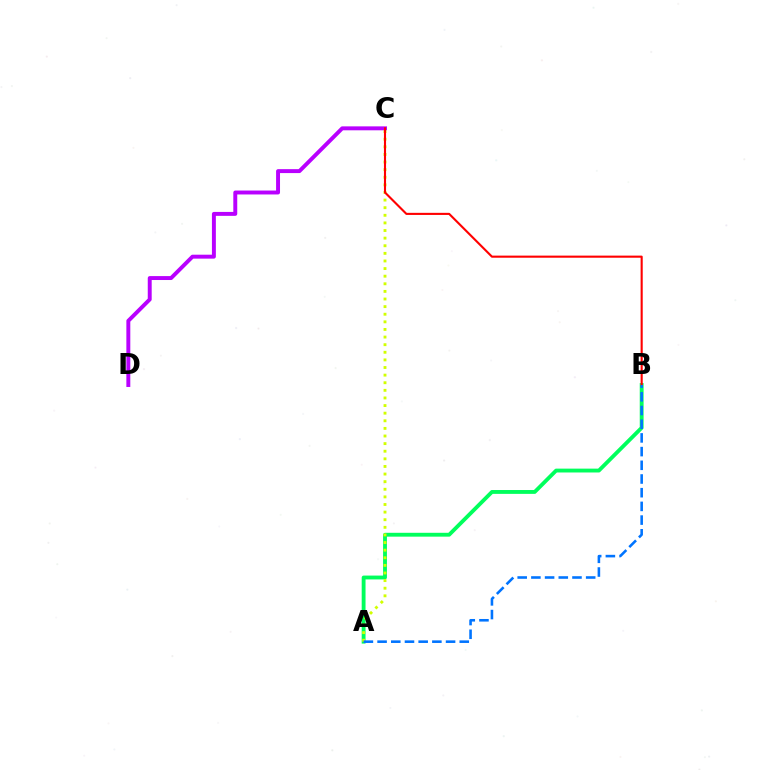{('A', 'B'): [{'color': '#00ff5c', 'line_style': 'solid', 'thickness': 2.77}, {'color': '#0074ff', 'line_style': 'dashed', 'thickness': 1.86}], ('C', 'D'): [{'color': '#b900ff', 'line_style': 'solid', 'thickness': 2.83}], ('A', 'C'): [{'color': '#d1ff00', 'line_style': 'dotted', 'thickness': 2.07}], ('B', 'C'): [{'color': '#ff0000', 'line_style': 'solid', 'thickness': 1.52}]}